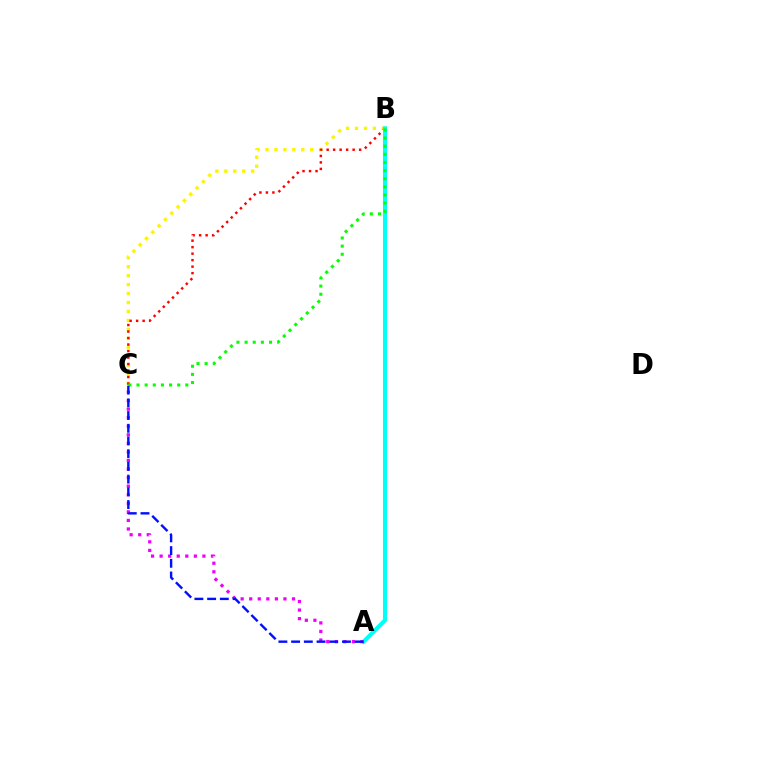{('B', 'C'): [{'color': '#fcf500', 'line_style': 'dotted', 'thickness': 2.43}, {'color': '#ff0000', 'line_style': 'dotted', 'thickness': 1.77}, {'color': '#08ff00', 'line_style': 'dotted', 'thickness': 2.21}], ('A', 'B'): [{'color': '#00fff6', 'line_style': 'solid', 'thickness': 2.95}], ('A', 'C'): [{'color': '#ee00ff', 'line_style': 'dotted', 'thickness': 2.33}, {'color': '#0010ff', 'line_style': 'dashed', 'thickness': 1.73}]}